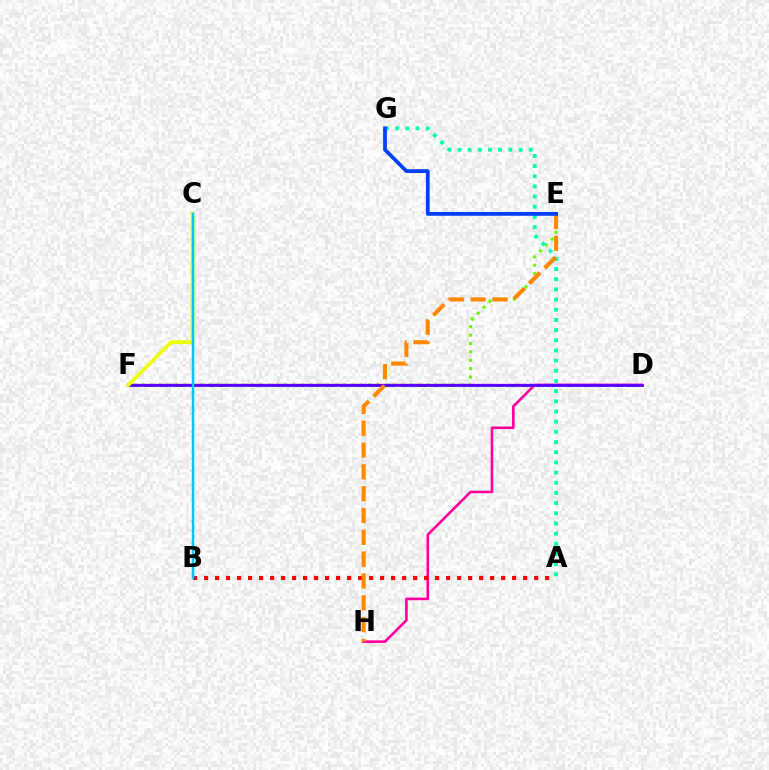{('D', 'F'): [{'color': '#00ff27', 'line_style': 'dashed', 'thickness': 2.06}, {'color': '#d600ff', 'line_style': 'solid', 'thickness': 1.73}, {'color': '#4f00ff', 'line_style': 'solid', 'thickness': 1.92}], ('D', 'H'): [{'color': '#ff00a0', 'line_style': 'solid', 'thickness': 1.89}], ('A', 'B'): [{'color': '#ff0000', 'line_style': 'dotted', 'thickness': 2.99}], ('E', 'F'): [{'color': '#66ff00', 'line_style': 'dotted', 'thickness': 2.28}], ('A', 'G'): [{'color': '#00ffaf', 'line_style': 'dotted', 'thickness': 2.76}], ('E', 'H'): [{'color': '#ff8800', 'line_style': 'dashed', 'thickness': 2.96}], ('E', 'G'): [{'color': '#003fff', 'line_style': 'solid', 'thickness': 2.71}], ('C', 'F'): [{'color': '#eeff00', 'line_style': 'solid', 'thickness': 2.68}], ('B', 'C'): [{'color': '#00c7ff', 'line_style': 'solid', 'thickness': 1.79}]}